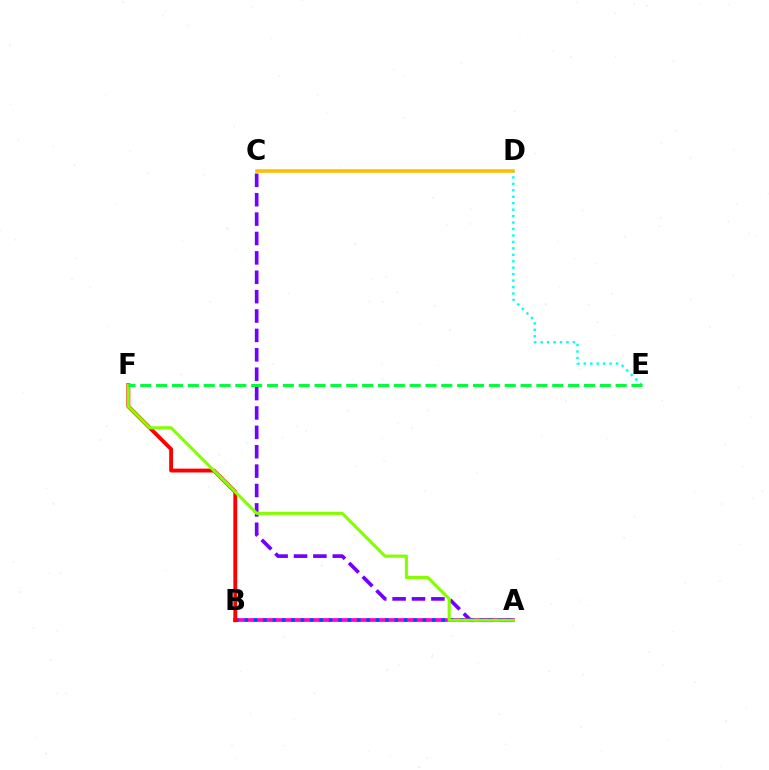{('C', 'D'): [{'color': '#ffbd00', 'line_style': 'solid', 'thickness': 2.55}], ('A', 'B'): [{'color': '#ff00cf', 'line_style': 'solid', 'thickness': 2.67}, {'color': '#004bff', 'line_style': 'dotted', 'thickness': 2.55}], ('A', 'C'): [{'color': '#7200ff', 'line_style': 'dashed', 'thickness': 2.63}], ('D', 'E'): [{'color': '#00fff6', 'line_style': 'dotted', 'thickness': 1.75}], ('B', 'F'): [{'color': '#ff0000', 'line_style': 'solid', 'thickness': 2.79}], ('A', 'F'): [{'color': '#84ff00', 'line_style': 'solid', 'thickness': 2.24}], ('E', 'F'): [{'color': '#00ff39', 'line_style': 'dashed', 'thickness': 2.15}]}